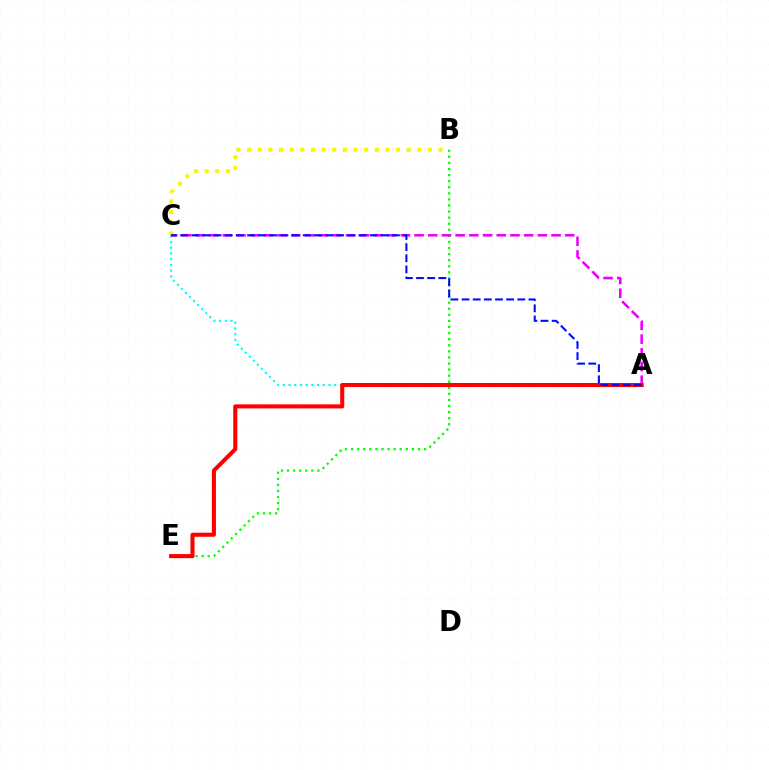{('B', 'C'): [{'color': '#fcf500', 'line_style': 'dotted', 'thickness': 2.89}], ('B', 'E'): [{'color': '#08ff00', 'line_style': 'dotted', 'thickness': 1.65}], ('A', 'C'): [{'color': '#00fff6', 'line_style': 'dotted', 'thickness': 1.55}, {'color': '#ee00ff', 'line_style': 'dashed', 'thickness': 1.86}, {'color': '#0010ff', 'line_style': 'dashed', 'thickness': 1.51}], ('A', 'E'): [{'color': '#ff0000', 'line_style': 'solid', 'thickness': 2.93}]}